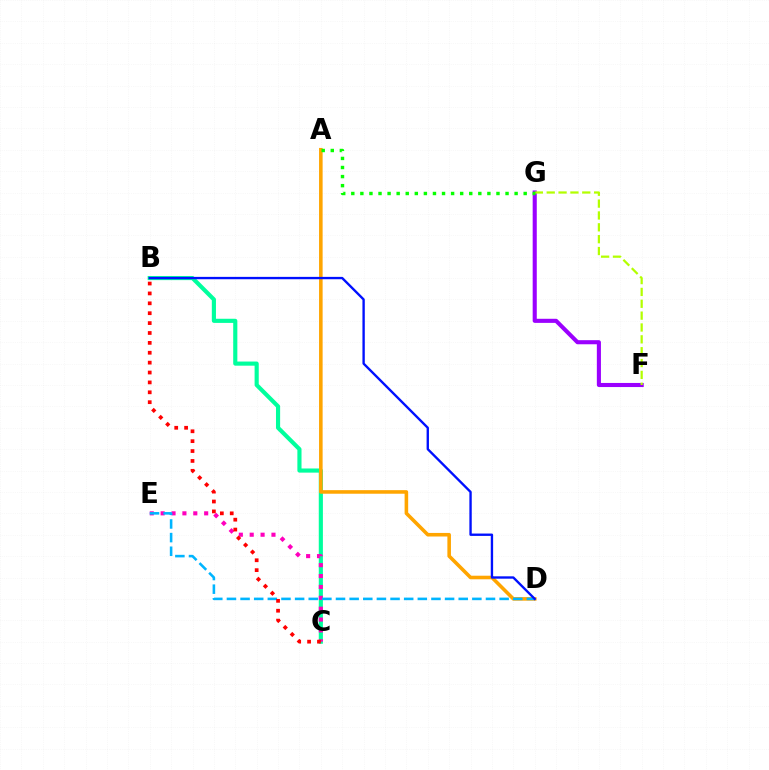{('B', 'C'): [{'color': '#00ff9d', 'line_style': 'solid', 'thickness': 2.98}, {'color': '#ff0000', 'line_style': 'dotted', 'thickness': 2.69}], ('A', 'D'): [{'color': '#ffa500', 'line_style': 'solid', 'thickness': 2.57}], ('C', 'E'): [{'color': '#ff00bd', 'line_style': 'dotted', 'thickness': 2.96}], ('D', 'E'): [{'color': '#00b5ff', 'line_style': 'dashed', 'thickness': 1.85}], ('F', 'G'): [{'color': '#9b00ff', 'line_style': 'solid', 'thickness': 2.95}, {'color': '#b3ff00', 'line_style': 'dashed', 'thickness': 1.61}], ('B', 'D'): [{'color': '#0010ff', 'line_style': 'solid', 'thickness': 1.7}], ('A', 'G'): [{'color': '#08ff00', 'line_style': 'dotted', 'thickness': 2.47}]}